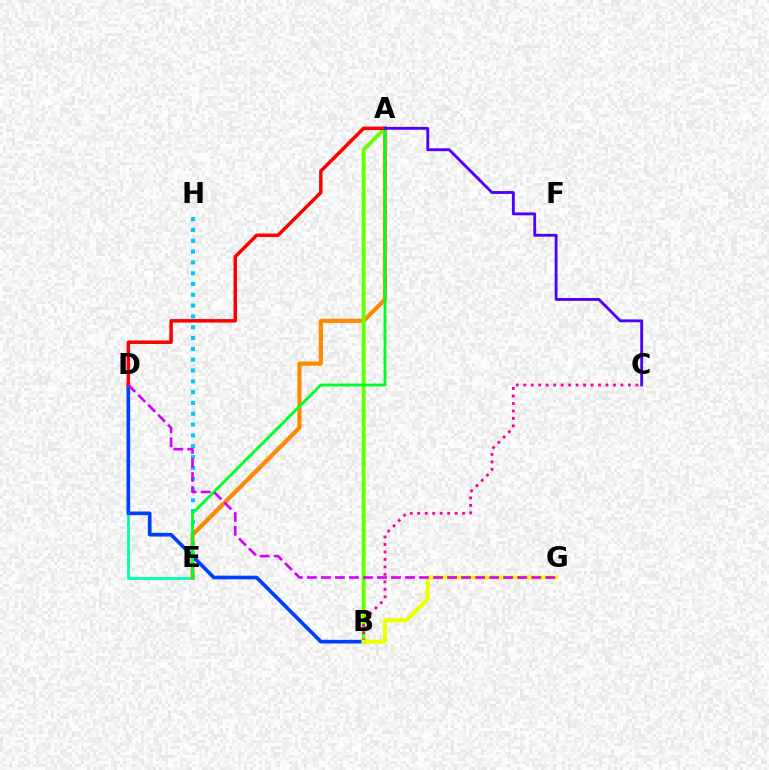{('D', 'E'): [{'color': '#00ffaf', 'line_style': 'solid', 'thickness': 2.05}], ('E', 'H'): [{'color': '#00c7ff', 'line_style': 'dotted', 'thickness': 2.94}], ('A', 'E'): [{'color': '#ff8800', 'line_style': 'solid', 'thickness': 2.99}, {'color': '#00ff27', 'line_style': 'solid', 'thickness': 2.06}], ('B', 'D'): [{'color': '#003fff', 'line_style': 'solid', 'thickness': 2.64}], ('A', 'B'): [{'color': '#66ff00', 'line_style': 'solid', 'thickness': 2.82}], ('A', 'D'): [{'color': '#ff0000', 'line_style': 'solid', 'thickness': 2.51}], ('B', 'C'): [{'color': '#ff00a0', 'line_style': 'dotted', 'thickness': 2.03}], ('B', 'G'): [{'color': '#eeff00', 'line_style': 'solid', 'thickness': 2.9}], ('D', 'G'): [{'color': '#d600ff', 'line_style': 'dashed', 'thickness': 1.9}], ('A', 'C'): [{'color': '#4f00ff', 'line_style': 'solid', 'thickness': 2.06}]}